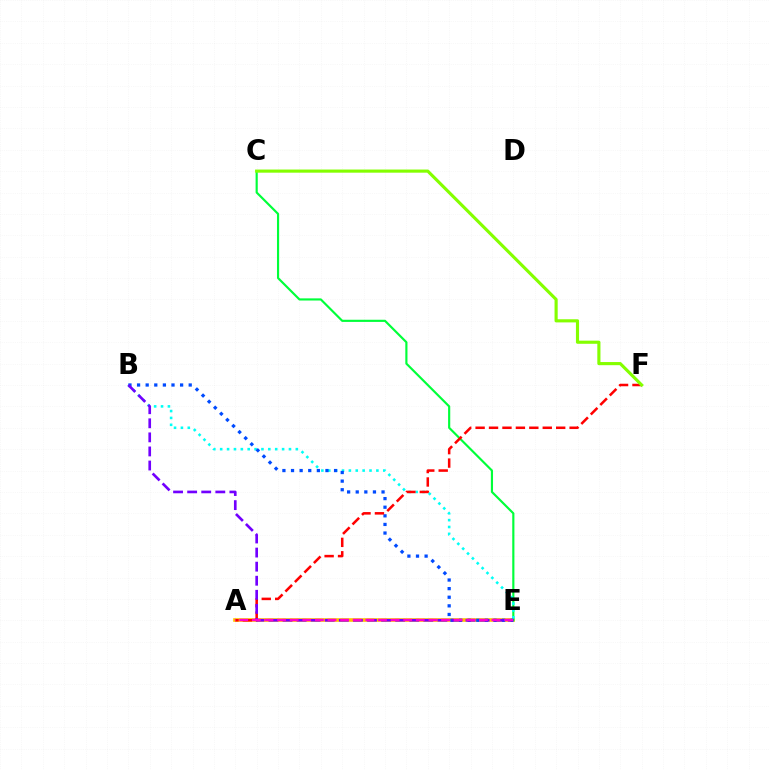{('A', 'E'): [{'color': '#ffbd00', 'line_style': 'solid', 'thickness': 2.61}, {'color': '#ff00cf', 'line_style': 'dashed', 'thickness': 1.71}], ('C', 'E'): [{'color': '#00ff39', 'line_style': 'solid', 'thickness': 1.55}], ('B', 'E'): [{'color': '#00fff6', 'line_style': 'dotted', 'thickness': 1.87}, {'color': '#004bff', 'line_style': 'dotted', 'thickness': 2.34}, {'color': '#7200ff', 'line_style': 'dashed', 'thickness': 1.91}], ('A', 'F'): [{'color': '#ff0000', 'line_style': 'dashed', 'thickness': 1.82}], ('C', 'F'): [{'color': '#84ff00', 'line_style': 'solid', 'thickness': 2.26}]}